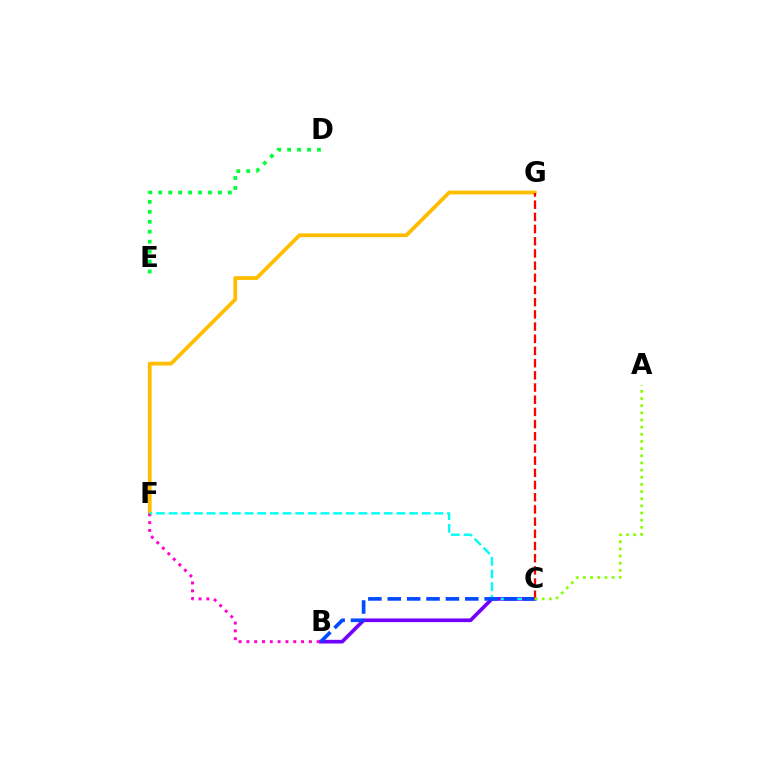{('B', 'C'): [{'color': '#7200ff', 'line_style': 'solid', 'thickness': 2.65}, {'color': '#004bff', 'line_style': 'dashed', 'thickness': 2.63}], ('F', 'G'): [{'color': '#ffbd00', 'line_style': 'solid', 'thickness': 2.71}], ('B', 'F'): [{'color': '#ff00cf', 'line_style': 'dotted', 'thickness': 2.12}], ('C', 'F'): [{'color': '#00fff6', 'line_style': 'dashed', 'thickness': 1.72}], ('D', 'E'): [{'color': '#00ff39', 'line_style': 'dotted', 'thickness': 2.7}], ('C', 'G'): [{'color': '#ff0000', 'line_style': 'dashed', 'thickness': 1.66}], ('A', 'C'): [{'color': '#84ff00', 'line_style': 'dotted', 'thickness': 1.94}]}